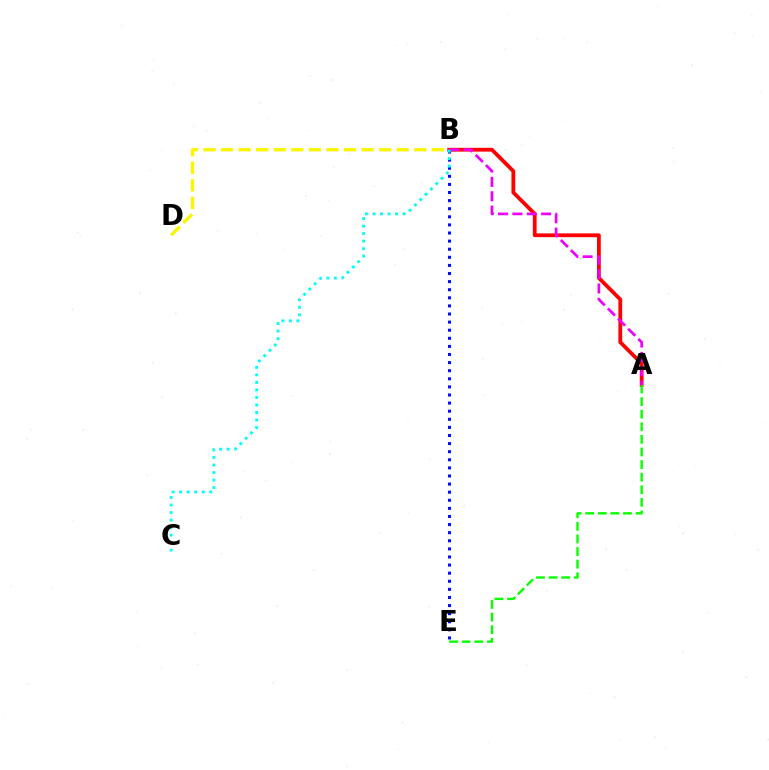{('A', 'B'): [{'color': '#ff0000', 'line_style': 'solid', 'thickness': 2.73}, {'color': '#ee00ff', 'line_style': 'dashed', 'thickness': 1.95}], ('B', 'E'): [{'color': '#0010ff', 'line_style': 'dotted', 'thickness': 2.2}], ('B', 'C'): [{'color': '#00fff6', 'line_style': 'dotted', 'thickness': 2.04}], ('A', 'E'): [{'color': '#08ff00', 'line_style': 'dashed', 'thickness': 1.71}], ('B', 'D'): [{'color': '#fcf500', 'line_style': 'dashed', 'thickness': 2.38}]}